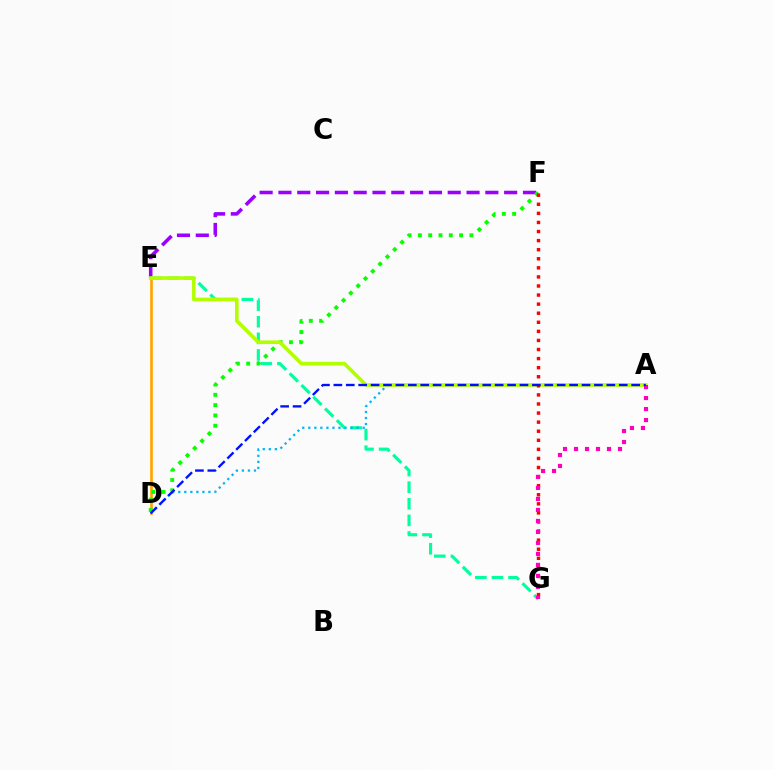{('D', 'E'): [{'color': '#ffa500', 'line_style': 'solid', 'thickness': 1.92}], ('E', 'F'): [{'color': '#9b00ff', 'line_style': 'dashed', 'thickness': 2.56}], ('E', 'G'): [{'color': '#00ff9d', 'line_style': 'dashed', 'thickness': 2.26}], ('D', 'F'): [{'color': '#08ff00', 'line_style': 'dotted', 'thickness': 2.8}], ('A', 'D'): [{'color': '#00b5ff', 'line_style': 'dotted', 'thickness': 1.64}, {'color': '#0010ff', 'line_style': 'dashed', 'thickness': 1.69}], ('A', 'E'): [{'color': '#b3ff00', 'line_style': 'solid', 'thickness': 2.61}], ('F', 'G'): [{'color': '#ff0000', 'line_style': 'dotted', 'thickness': 2.47}], ('A', 'G'): [{'color': '#ff00bd', 'line_style': 'dotted', 'thickness': 2.99}]}